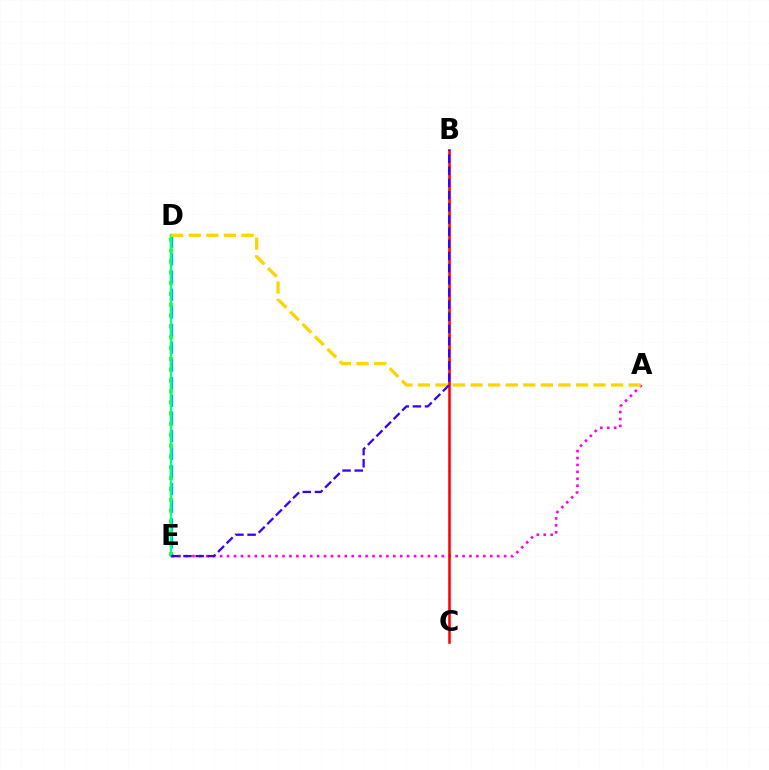{('D', 'E'): [{'color': '#4fff00', 'line_style': 'dotted', 'thickness': 2.94}, {'color': '#009eff', 'line_style': 'dashed', 'thickness': 2.4}, {'color': '#00ff86', 'line_style': 'solid', 'thickness': 1.7}], ('A', 'E'): [{'color': '#ff00ed', 'line_style': 'dotted', 'thickness': 1.88}], ('B', 'C'): [{'color': '#ff0000', 'line_style': 'solid', 'thickness': 1.84}], ('A', 'D'): [{'color': '#ffd500', 'line_style': 'dashed', 'thickness': 2.39}], ('B', 'E'): [{'color': '#3700ff', 'line_style': 'dashed', 'thickness': 1.65}]}